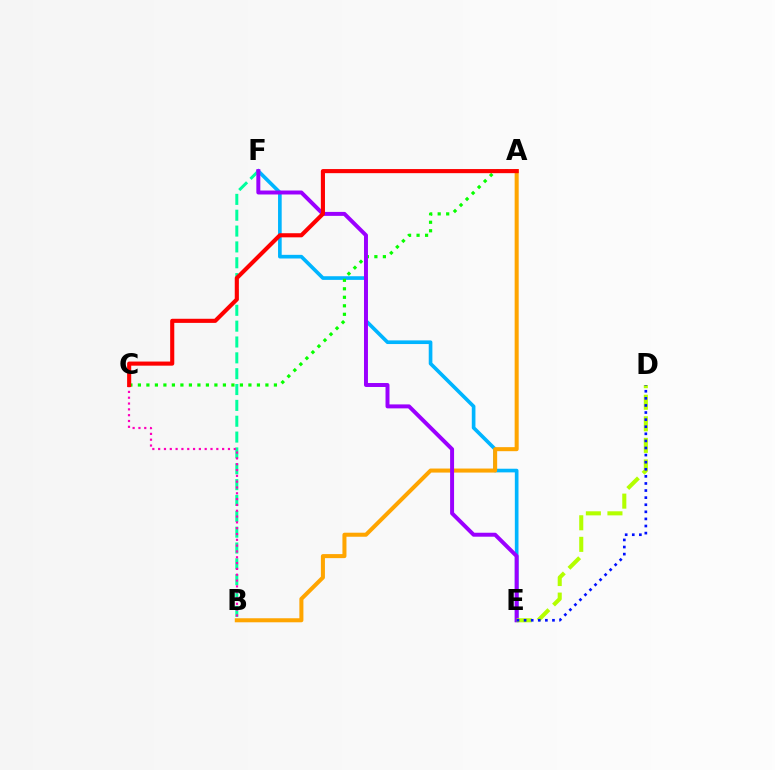{('B', 'F'): [{'color': '#00ff9d', 'line_style': 'dashed', 'thickness': 2.15}], ('E', 'F'): [{'color': '#00b5ff', 'line_style': 'solid', 'thickness': 2.63}, {'color': '#9b00ff', 'line_style': 'solid', 'thickness': 2.85}], ('A', 'C'): [{'color': '#08ff00', 'line_style': 'dotted', 'thickness': 2.31}, {'color': '#ff0000', 'line_style': 'solid', 'thickness': 2.96}], ('A', 'B'): [{'color': '#ffa500', 'line_style': 'solid', 'thickness': 2.9}], ('B', 'C'): [{'color': '#ff00bd', 'line_style': 'dotted', 'thickness': 1.58}], ('D', 'E'): [{'color': '#b3ff00', 'line_style': 'dashed', 'thickness': 2.93}, {'color': '#0010ff', 'line_style': 'dotted', 'thickness': 1.93}]}